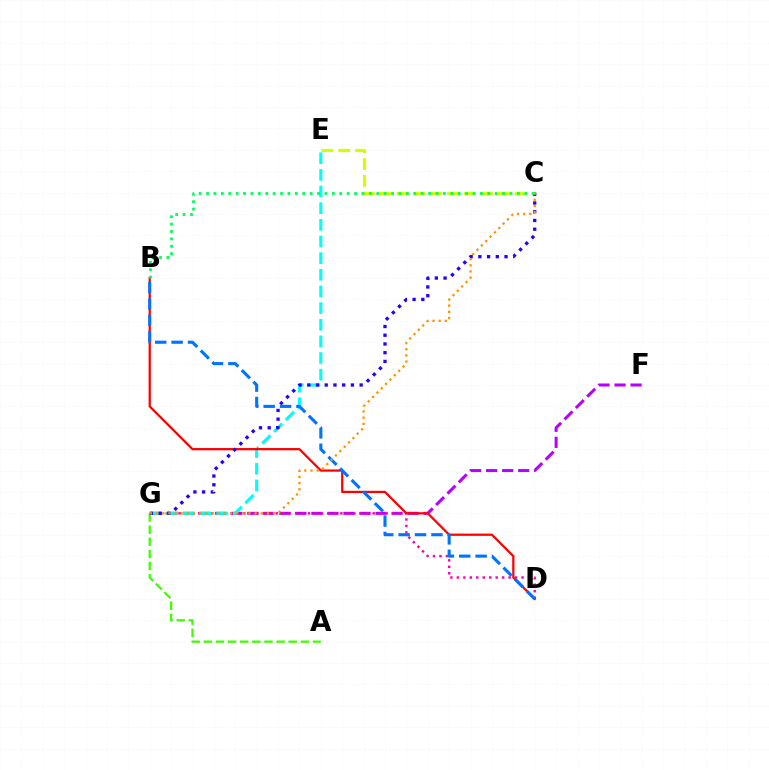{('A', 'G'): [{'color': '#3dff00', 'line_style': 'dashed', 'thickness': 1.65}], ('F', 'G'): [{'color': '#b900ff', 'line_style': 'dashed', 'thickness': 2.18}], ('D', 'G'): [{'color': '#ff00ac', 'line_style': 'dotted', 'thickness': 1.76}], ('C', 'E'): [{'color': '#d1ff00', 'line_style': 'dashed', 'thickness': 2.29}], ('E', 'G'): [{'color': '#00fff6', 'line_style': 'dashed', 'thickness': 2.26}], ('B', 'D'): [{'color': '#ff0000', 'line_style': 'solid', 'thickness': 1.62}, {'color': '#0074ff', 'line_style': 'dashed', 'thickness': 2.23}], ('C', 'G'): [{'color': '#2500ff', 'line_style': 'dotted', 'thickness': 2.37}, {'color': '#ff9400', 'line_style': 'dotted', 'thickness': 1.67}], ('B', 'C'): [{'color': '#00ff5c', 'line_style': 'dotted', 'thickness': 2.01}]}